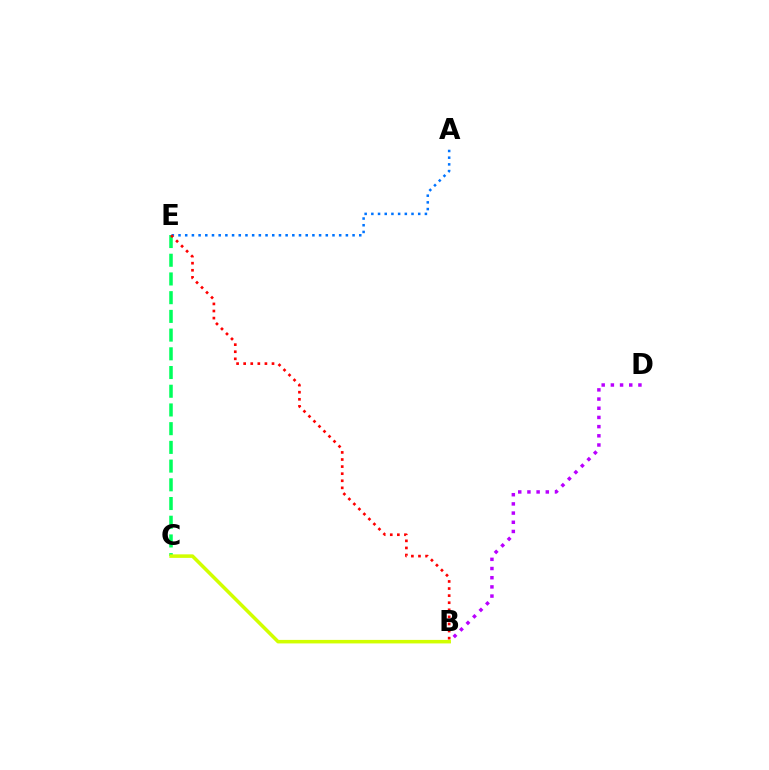{('B', 'D'): [{'color': '#b900ff', 'line_style': 'dotted', 'thickness': 2.5}], ('A', 'E'): [{'color': '#0074ff', 'line_style': 'dotted', 'thickness': 1.82}], ('C', 'E'): [{'color': '#00ff5c', 'line_style': 'dashed', 'thickness': 2.54}], ('B', 'C'): [{'color': '#d1ff00', 'line_style': 'solid', 'thickness': 2.54}], ('B', 'E'): [{'color': '#ff0000', 'line_style': 'dotted', 'thickness': 1.93}]}